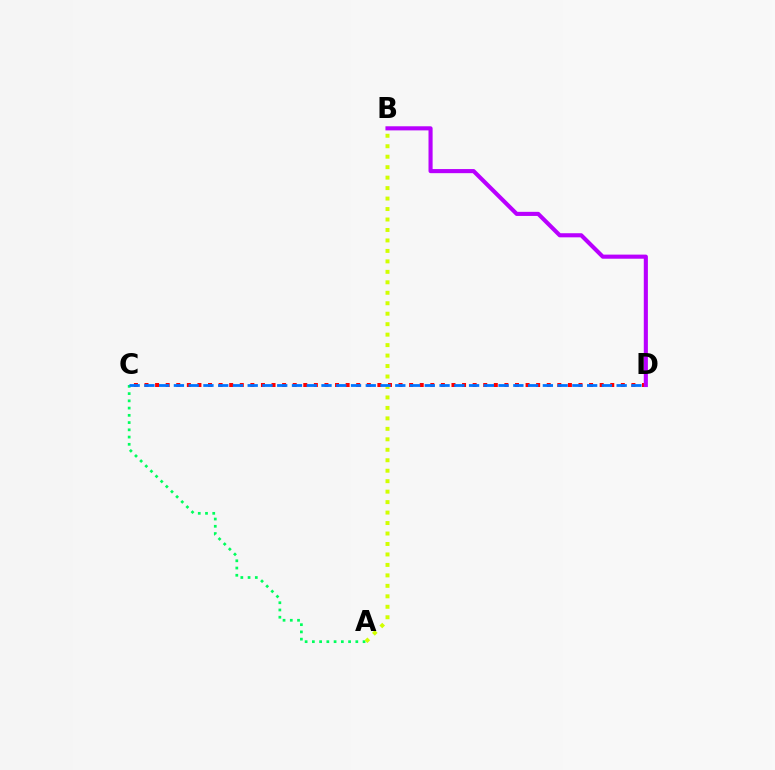{('C', 'D'): [{'color': '#ff0000', 'line_style': 'dotted', 'thickness': 2.88}, {'color': '#0074ff', 'line_style': 'dashed', 'thickness': 2.0}], ('A', 'C'): [{'color': '#00ff5c', 'line_style': 'dotted', 'thickness': 1.97}], ('A', 'B'): [{'color': '#d1ff00', 'line_style': 'dotted', 'thickness': 2.84}], ('B', 'D'): [{'color': '#b900ff', 'line_style': 'solid', 'thickness': 2.96}]}